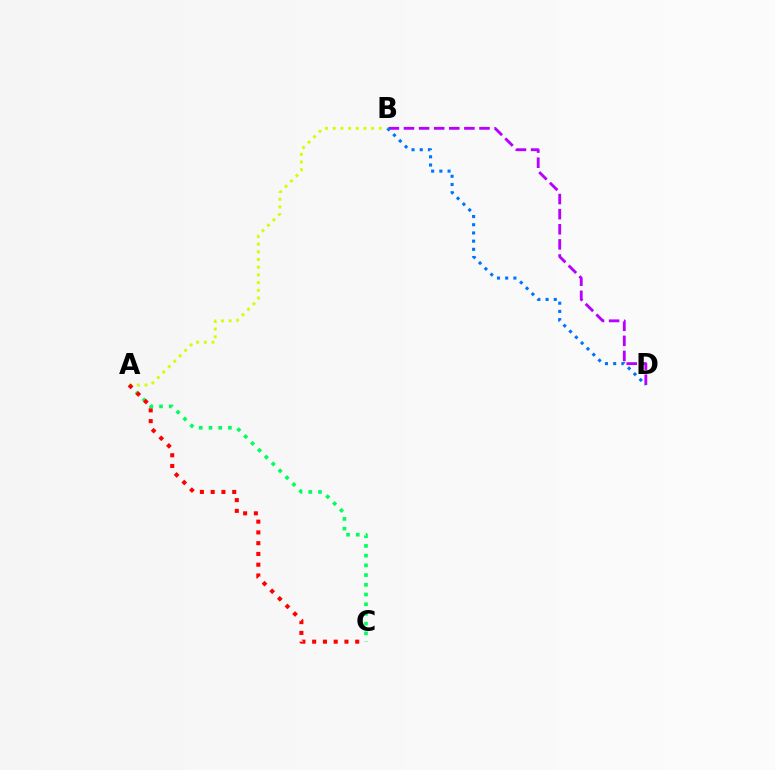{('A', 'B'): [{'color': '#d1ff00', 'line_style': 'dotted', 'thickness': 2.09}], ('A', 'C'): [{'color': '#00ff5c', 'line_style': 'dotted', 'thickness': 2.64}, {'color': '#ff0000', 'line_style': 'dotted', 'thickness': 2.92}], ('B', 'D'): [{'color': '#b900ff', 'line_style': 'dashed', 'thickness': 2.05}, {'color': '#0074ff', 'line_style': 'dotted', 'thickness': 2.23}]}